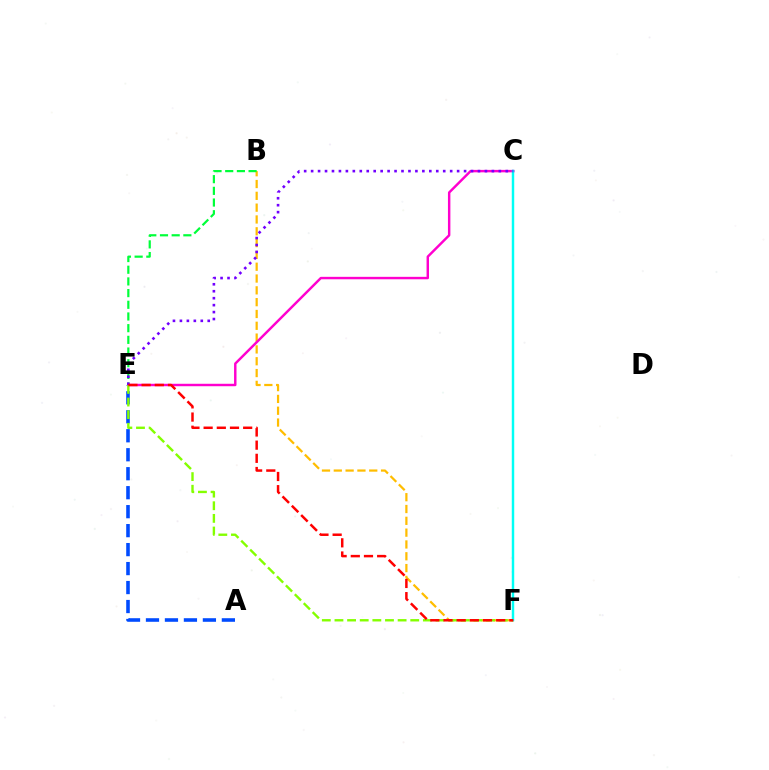{('B', 'F'): [{'color': '#ffbd00', 'line_style': 'dashed', 'thickness': 1.6}], ('A', 'E'): [{'color': '#004bff', 'line_style': 'dashed', 'thickness': 2.58}], ('B', 'E'): [{'color': '#00ff39', 'line_style': 'dashed', 'thickness': 1.59}], ('C', 'E'): [{'color': '#ff00cf', 'line_style': 'solid', 'thickness': 1.76}, {'color': '#7200ff', 'line_style': 'dotted', 'thickness': 1.89}], ('E', 'F'): [{'color': '#84ff00', 'line_style': 'dashed', 'thickness': 1.72}, {'color': '#ff0000', 'line_style': 'dashed', 'thickness': 1.79}], ('C', 'F'): [{'color': '#00fff6', 'line_style': 'solid', 'thickness': 1.76}]}